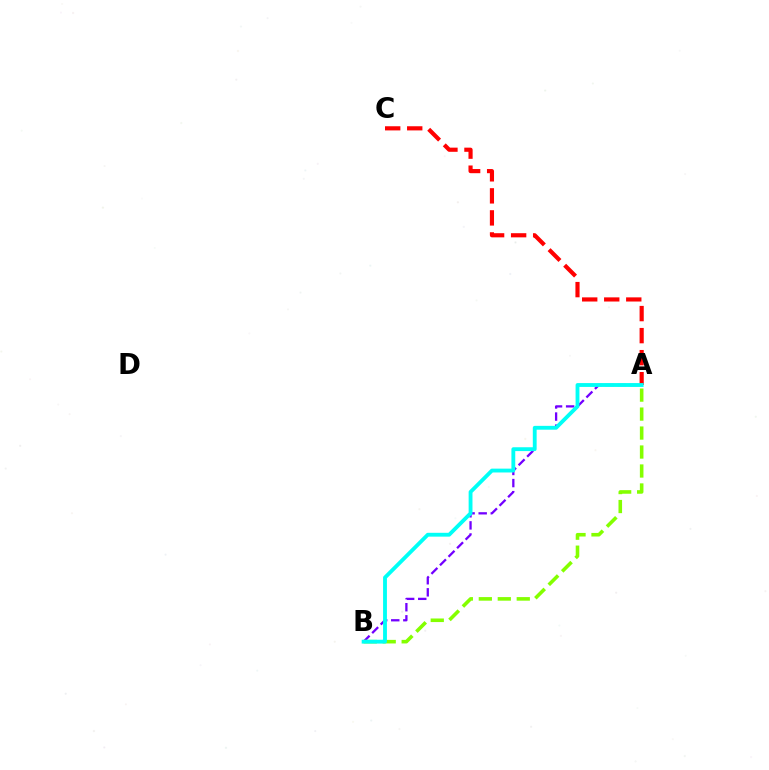{('A', 'C'): [{'color': '#ff0000', 'line_style': 'dashed', 'thickness': 2.99}], ('A', 'B'): [{'color': '#7200ff', 'line_style': 'dashed', 'thickness': 1.64}, {'color': '#84ff00', 'line_style': 'dashed', 'thickness': 2.58}, {'color': '#00fff6', 'line_style': 'solid', 'thickness': 2.77}]}